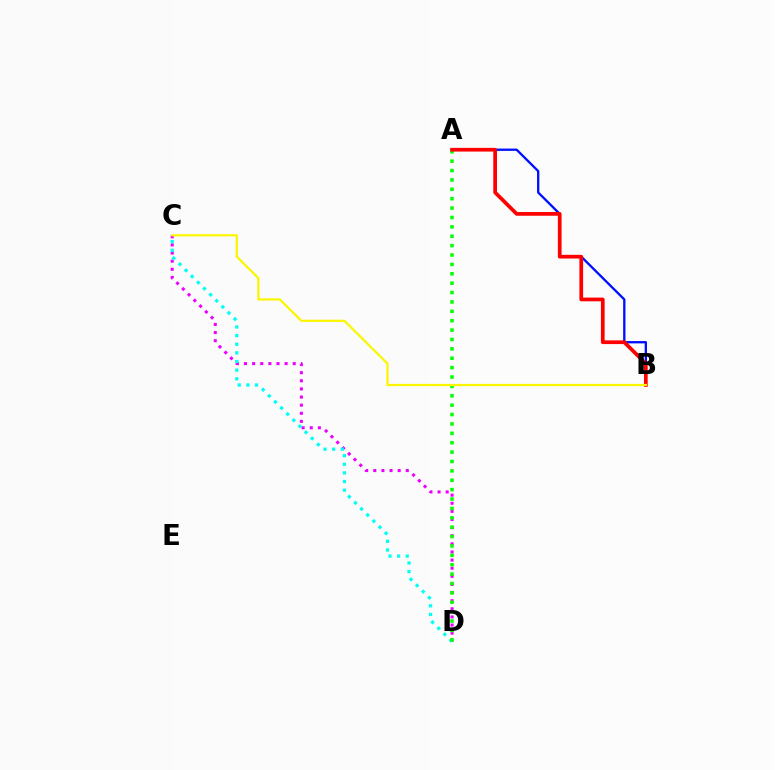{('A', 'B'): [{'color': '#0010ff', 'line_style': 'solid', 'thickness': 1.67}, {'color': '#ff0000', 'line_style': 'solid', 'thickness': 2.67}], ('C', 'D'): [{'color': '#ee00ff', 'line_style': 'dotted', 'thickness': 2.21}, {'color': '#00fff6', 'line_style': 'dotted', 'thickness': 2.35}], ('A', 'D'): [{'color': '#08ff00', 'line_style': 'dotted', 'thickness': 2.55}], ('B', 'C'): [{'color': '#fcf500', 'line_style': 'solid', 'thickness': 1.6}]}